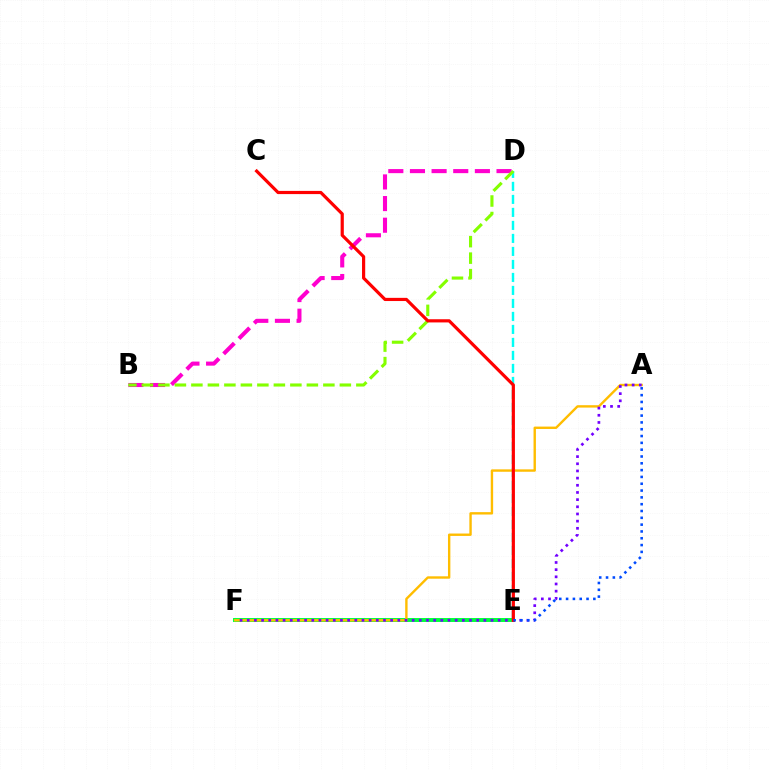{('D', 'E'): [{'color': '#00fff6', 'line_style': 'dashed', 'thickness': 1.77}], ('B', 'D'): [{'color': '#ff00cf', 'line_style': 'dashed', 'thickness': 2.94}, {'color': '#84ff00', 'line_style': 'dashed', 'thickness': 2.24}], ('E', 'F'): [{'color': '#00ff39', 'line_style': 'solid', 'thickness': 2.83}], ('A', 'F'): [{'color': '#ffbd00', 'line_style': 'solid', 'thickness': 1.72}, {'color': '#7200ff', 'line_style': 'dotted', 'thickness': 1.95}], ('C', 'E'): [{'color': '#ff0000', 'line_style': 'solid', 'thickness': 2.29}], ('A', 'E'): [{'color': '#004bff', 'line_style': 'dotted', 'thickness': 1.85}]}